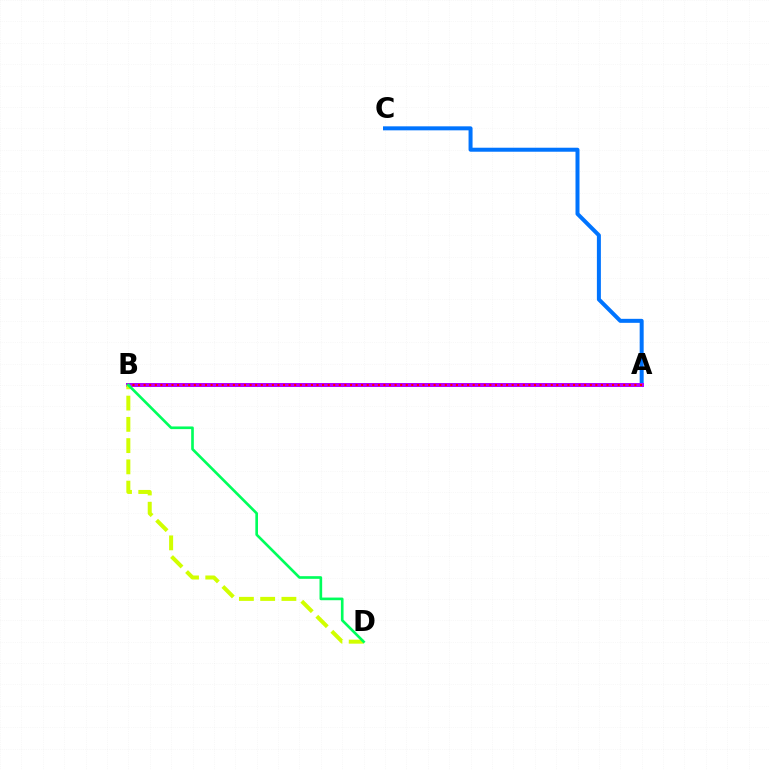{('A', 'C'): [{'color': '#0074ff', 'line_style': 'solid', 'thickness': 2.88}], ('A', 'B'): [{'color': '#b900ff', 'line_style': 'solid', 'thickness': 2.88}, {'color': '#ff0000', 'line_style': 'dotted', 'thickness': 1.52}], ('B', 'D'): [{'color': '#d1ff00', 'line_style': 'dashed', 'thickness': 2.89}, {'color': '#00ff5c', 'line_style': 'solid', 'thickness': 1.91}]}